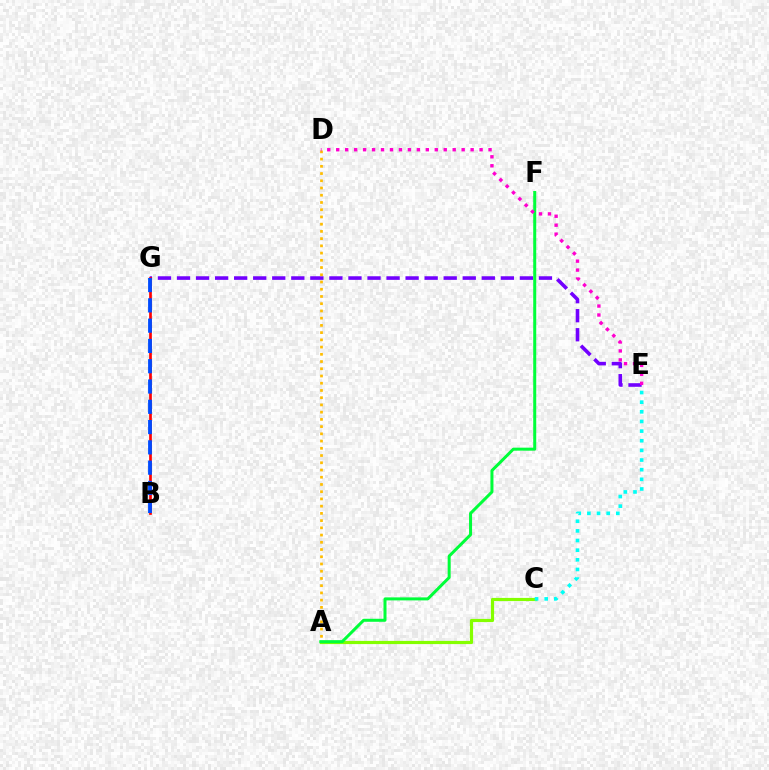{('E', 'G'): [{'color': '#7200ff', 'line_style': 'dashed', 'thickness': 2.59}], ('A', 'D'): [{'color': '#ffbd00', 'line_style': 'dotted', 'thickness': 1.96}], ('A', 'C'): [{'color': '#84ff00', 'line_style': 'solid', 'thickness': 2.29}], ('C', 'E'): [{'color': '#00fff6', 'line_style': 'dotted', 'thickness': 2.62}], ('B', 'G'): [{'color': '#ff0000', 'line_style': 'solid', 'thickness': 1.93}, {'color': '#004bff', 'line_style': 'dashed', 'thickness': 2.76}], ('A', 'F'): [{'color': '#00ff39', 'line_style': 'solid', 'thickness': 2.17}], ('D', 'E'): [{'color': '#ff00cf', 'line_style': 'dotted', 'thickness': 2.43}]}